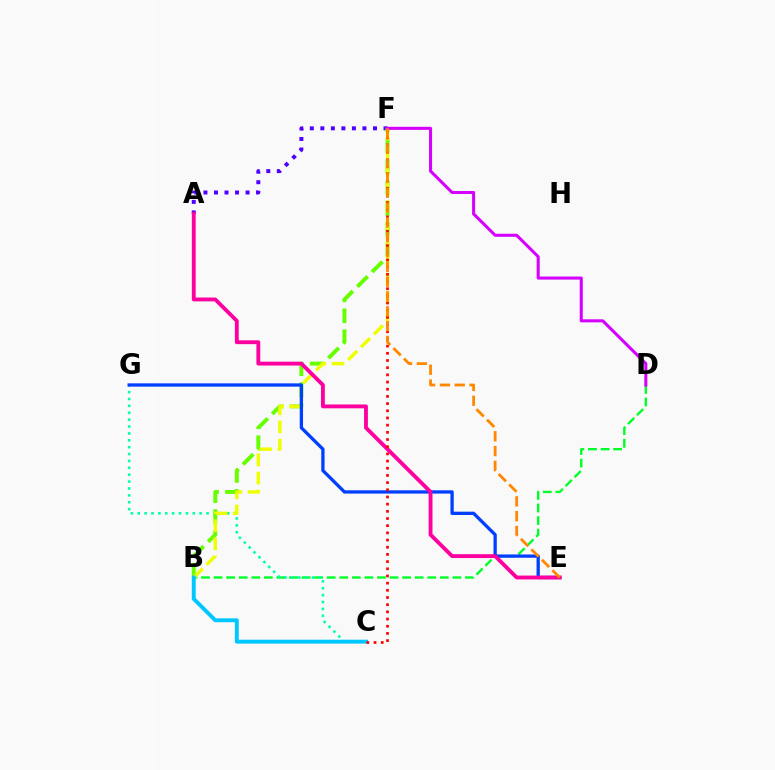{('A', 'F'): [{'color': '#4f00ff', 'line_style': 'dotted', 'thickness': 2.86}], ('B', 'D'): [{'color': '#00ff27', 'line_style': 'dashed', 'thickness': 1.71}], ('C', 'G'): [{'color': '#00ffaf', 'line_style': 'dotted', 'thickness': 1.87}], ('B', 'F'): [{'color': '#66ff00', 'line_style': 'dashed', 'thickness': 2.84}, {'color': '#eeff00', 'line_style': 'dashed', 'thickness': 2.47}], ('D', 'F'): [{'color': '#d600ff', 'line_style': 'solid', 'thickness': 2.2}], ('E', 'G'): [{'color': '#003fff', 'line_style': 'solid', 'thickness': 2.37}], ('A', 'E'): [{'color': '#ff00a0', 'line_style': 'solid', 'thickness': 2.77}], ('B', 'C'): [{'color': '#00c7ff', 'line_style': 'solid', 'thickness': 2.81}], ('C', 'F'): [{'color': '#ff0000', 'line_style': 'dotted', 'thickness': 1.95}], ('E', 'F'): [{'color': '#ff8800', 'line_style': 'dashed', 'thickness': 2.01}]}